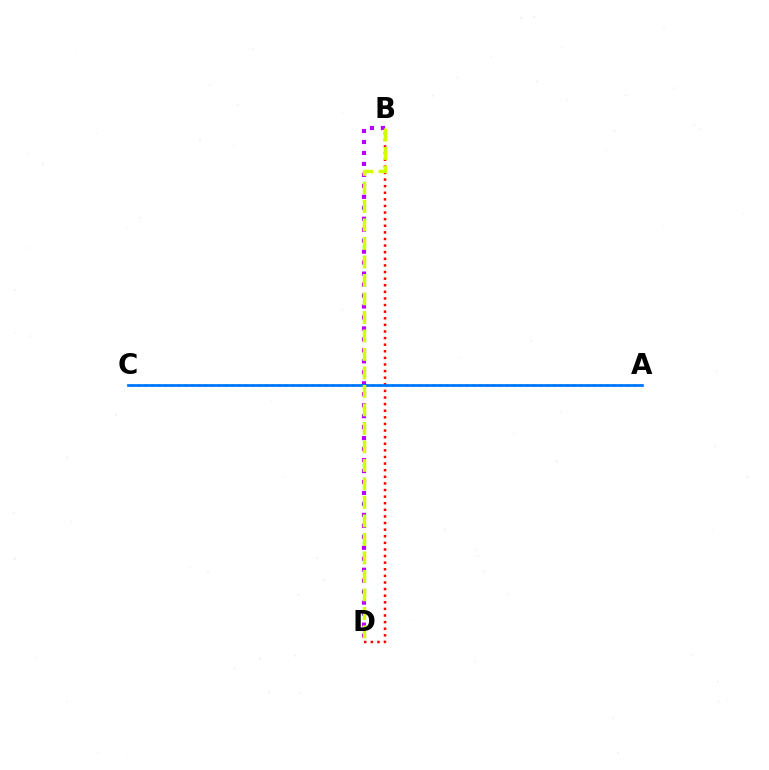{('A', 'C'): [{'color': '#00ff5c', 'line_style': 'dotted', 'thickness': 1.82}, {'color': '#0074ff', 'line_style': 'solid', 'thickness': 1.96}], ('B', 'D'): [{'color': '#b900ff', 'line_style': 'dotted', 'thickness': 2.98}, {'color': '#ff0000', 'line_style': 'dotted', 'thickness': 1.79}, {'color': '#d1ff00', 'line_style': 'dashed', 'thickness': 2.51}]}